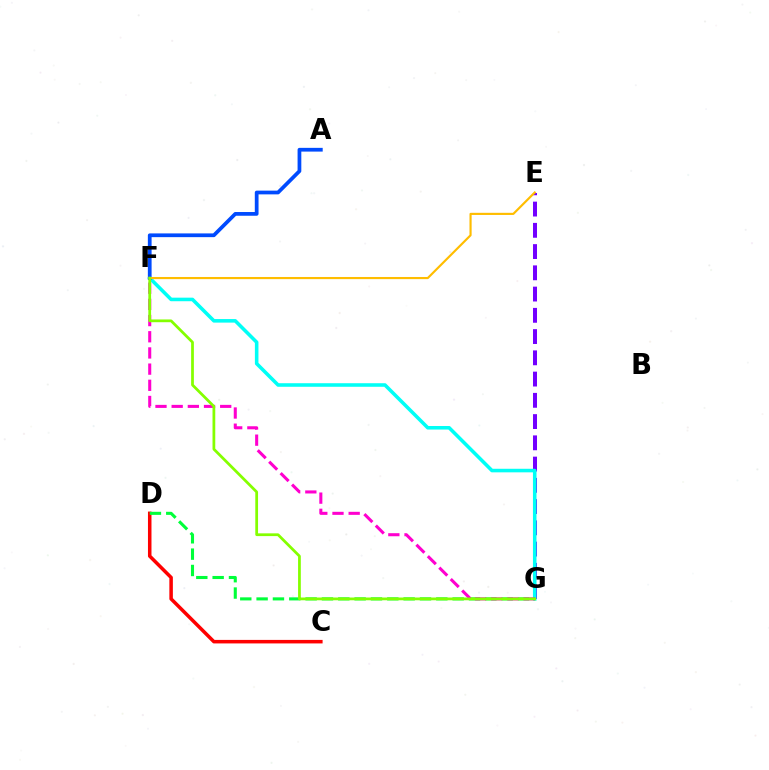{('C', 'D'): [{'color': '#ff0000', 'line_style': 'solid', 'thickness': 2.53}], ('E', 'G'): [{'color': '#7200ff', 'line_style': 'dashed', 'thickness': 2.89}], ('F', 'G'): [{'color': '#00fff6', 'line_style': 'solid', 'thickness': 2.56}, {'color': '#ff00cf', 'line_style': 'dashed', 'thickness': 2.2}, {'color': '#84ff00', 'line_style': 'solid', 'thickness': 1.98}], ('A', 'F'): [{'color': '#004bff', 'line_style': 'solid', 'thickness': 2.69}], ('D', 'G'): [{'color': '#00ff39', 'line_style': 'dashed', 'thickness': 2.22}], ('E', 'F'): [{'color': '#ffbd00', 'line_style': 'solid', 'thickness': 1.55}]}